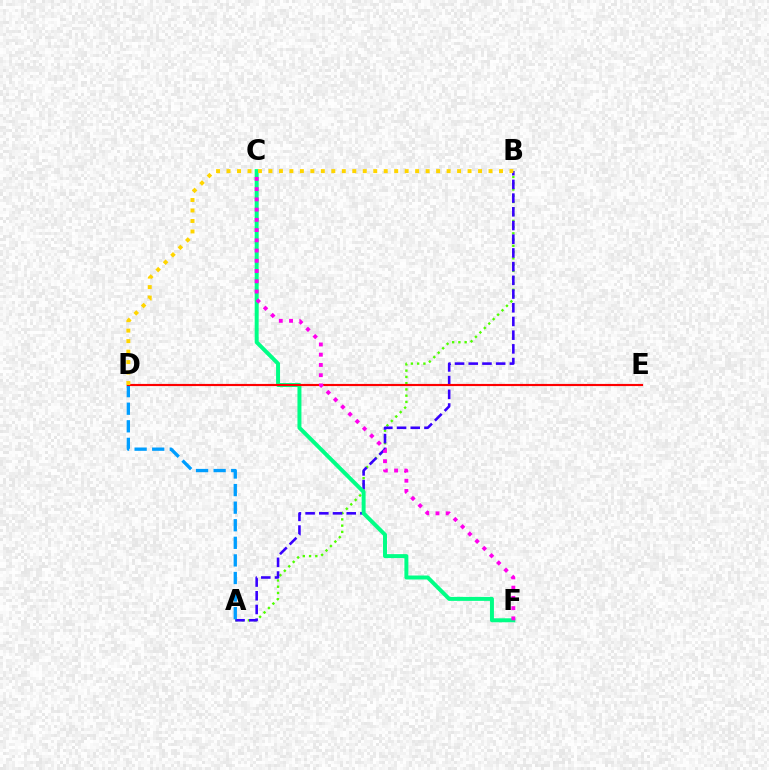{('A', 'B'): [{'color': '#4fff00', 'line_style': 'dotted', 'thickness': 1.7}, {'color': '#3700ff', 'line_style': 'dashed', 'thickness': 1.86}], ('C', 'F'): [{'color': '#00ff86', 'line_style': 'solid', 'thickness': 2.86}, {'color': '#ff00ed', 'line_style': 'dotted', 'thickness': 2.78}], ('A', 'D'): [{'color': '#009eff', 'line_style': 'dashed', 'thickness': 2.39}], ('D', 'E'): [{'color': '#ff0000', 'line_style': 'solid', 'thickness': 1.55}], ('B', 'D'): [{'color': '#ffd500', 'line_style': 'dotted', 'thickness': 2.85}]}